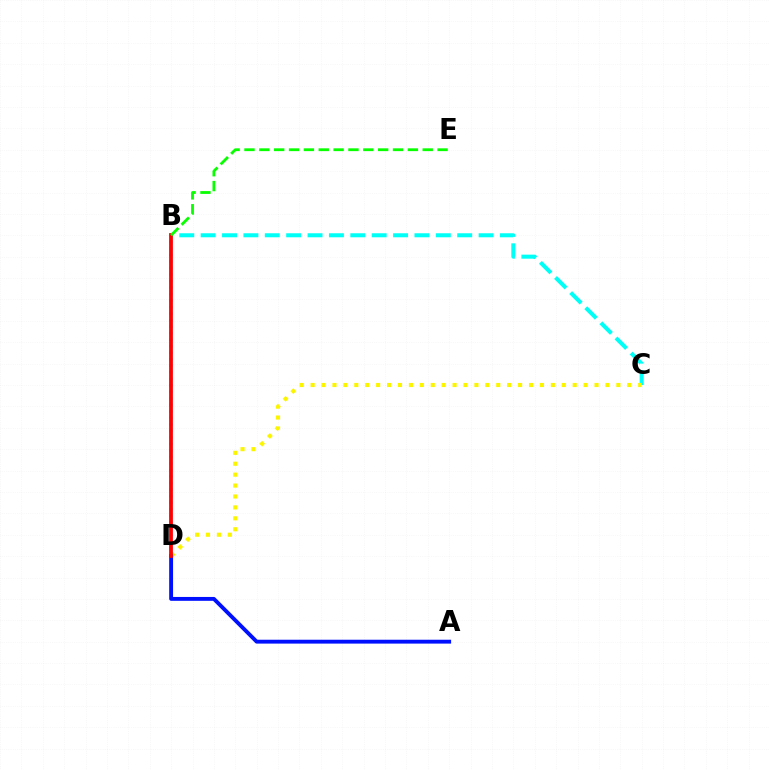{('B', 'C'): [{'color': '#00fff6', 'line_style': 'dashed', 'thickness': 2.9}], ('B', 'D'): [{'color': '#ee00ff', 'line_style': 'dotted', 'thickness': 1.77}, {'color': '#ff0000', 'line_style': 'solid', 'thickness': 2.72}], ('C', 'D'): [{'color': '#fcf500', 'line_style': 'dotted', 'thickness': 2.97}], ('A', 'D'): [{'color': '#0010ff', 'line_style': 'solid', 'thickness': 2.79}], ('B', 'E'): [{'color': '#08ff00', 'line_style': 'dashed', 'thickness': 2.02}]}